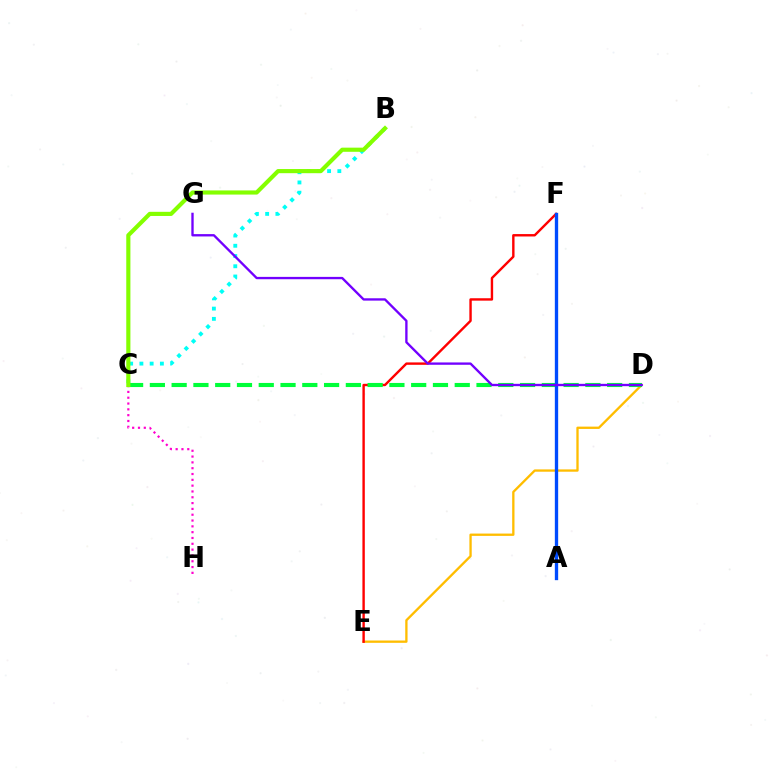{('B', 'C'): [{'color': '#00fff6', 'line_style': 'dotted', 'thickness': 2.78}, {'color': '#84ff00', 'line_style': 'solid', 'thickness': 2.98}], ('D', 'E'): [{'color': '#ffbd00', 'line_style': 'solid', 'thickness': 1.67}], ('E', 'F'): [{'color': '#ff0000', 'line_style': 'solid', 'thickness': 1.73}], ('C', 'D'): [{'color': '#00ff39', 'line_style': 'dashed', 'thickness': 2.96}], ('C', 'H'): [{'color': '#ff00cf', 'line_style': 'dotted', 'thickness': 1.58}], ('A', 'F'): [{'color': '#004bff', 'line_style': 'solid', 'thickness': 2.39}], ('D', 'G'): [{'color': '#7200ff', 'line_style': 'solid', 'thickness': 1.69}]}